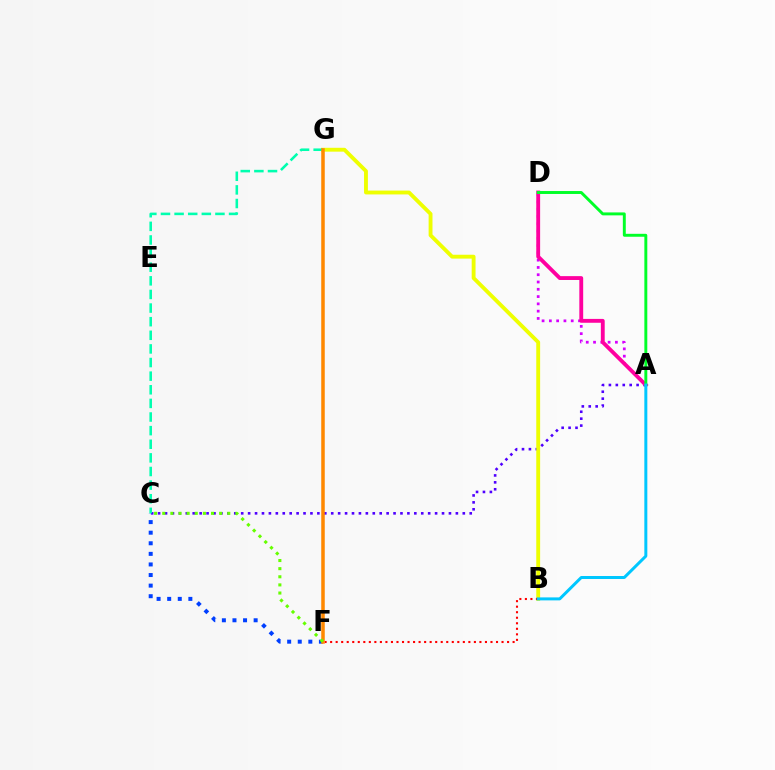{('A', 'D'): [{'color': '#d600ff', 'line_style': 'dotted', 'thickness': 1.98}, {'color': '#ff00a0', 'line_style': 'solid', 'thickness': 2.77}, {'color': '#00ff27', 'line_style': 'solid', 'thickness': 2.11}], ('A', 'C'): [{'color': '#4f00ff', 'line_style': 'dotted', 'thickness': 1.88}], ('B', 'G'): [{'color': '#eeff00', 'line_style': 'solid', 'thickness': 2.78}], ('B', 'F'): [{'color': '#ff0000', 'line_style': 'dotted', 'thickness': 1.5}], ('C', 'G'): [{'color': '#00ffaf', 'line_style': 'dashed', 'thickness': 1.85}], ('C', 'F'): [{'color': '#003fff', 'line_style': 'dotted', 'thickness': 2.88}, {'color': '#66ff00', 'line_style': 'dotted', 'thickness': 2.21}], ('A', 'B'): [{'color': '#00c7ff', 'line_style': 'solid', 'thickness': 2.15}], ('F', 'G'): [{'color': '#ff8800', 'line_style': 'solid', 'thickness': 2.53}]}